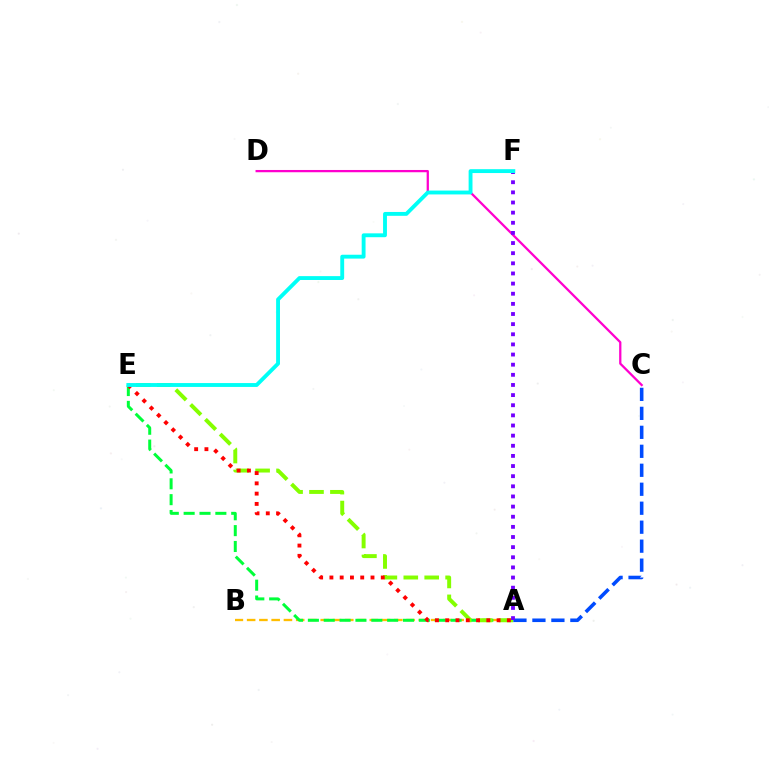{('A', 'B'): [{'color': '#ffbd00', 'line_style': 'dashed', 'thickness': 1.67}], ('A', 'E'): [{'color': '#00ff39', 'line_style': 'dashed', 'thickness': 2.15}, {'color': '#84ff00', 'line_style': 'dashed', 'thickness': 2.84}, {'color': '#ff0000', 'line_style': 'dotted', 'thickness': 2.79}], ('A', 'C'): [{'color': '#004bff', 'line_style': 'dashed', 'thickness': 2.58}], ('C', 'D'): [{'color': '#ff00cf', 'line_style': 'solid', 'thickness': 1.63}], ('A', 'F'): [{'color': '#7200ff', 'line_style': 'dotted', 'thickness': 2.75}], ('E', 'F'): [{'color': '#00fff6', 'line_style': 'solid', 'thickness': 2.78}]}